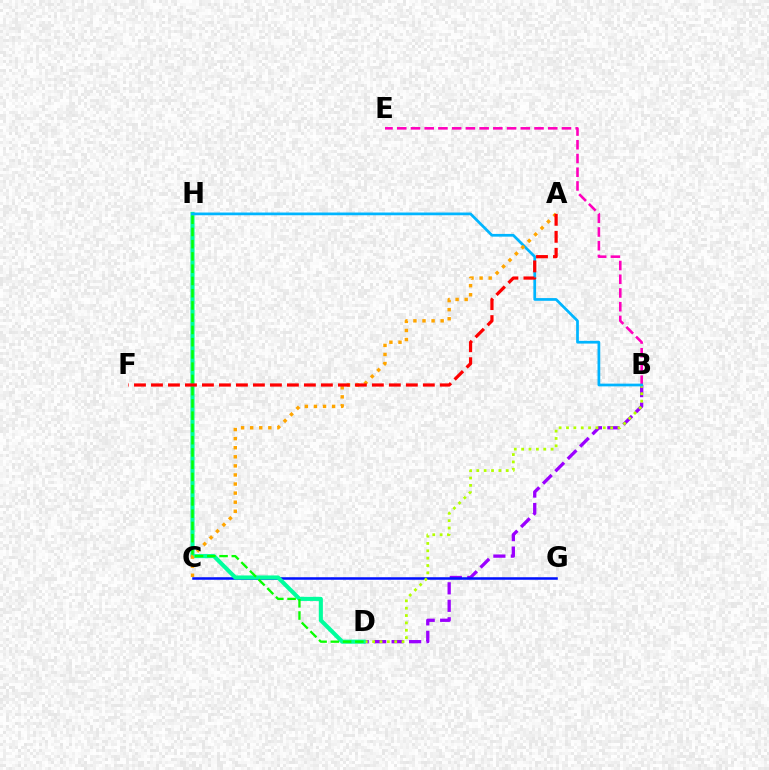{('B', 'D'): [{'color': '#9b00ff', 'line_style': 'dashed', 'thickness': 2.37}, {'color': '#b3ff00', 'line_style': 'dotted', 'thickness': 2.0}], ('C', 'G'): [{'color': '#0010ff', 'line_style': 'solid', 'thickness': 1.83}], ('D', 'H'): [{'color': '#00ff9d', 'line_style': 'solid', 'thickness': 2.95}, {'color': '#08ff00', 'line_style': 'dashed', 'thickness': 1.66}], ('B', 'E'): [{'color': '#ff00bd', 'line_style': 'dashed', 'thickness': 1.86}], ('B', 'H'): [{'color': '#00b5ff', 'line_style': 'solid', 'thickness': 1.97}], ('A', 'C'): [{'color': '#ffa500', 'line_style': 'dotted', 'thickness': 2.47}], ('A', 'F'): [{'color': '#ff0000', 'line_style': 'dashed', 'thickness': 2.31}]}